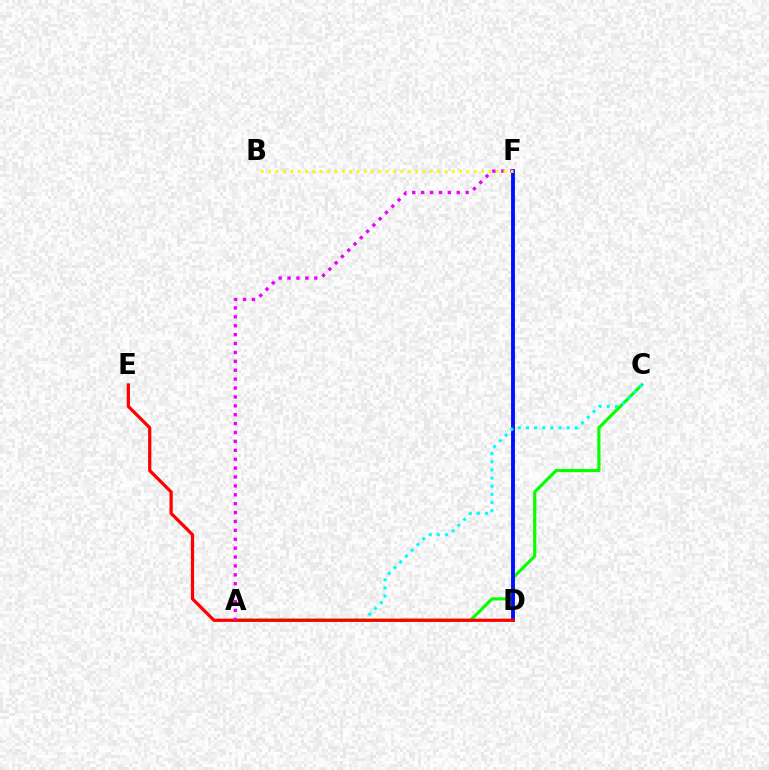{('A', 'C'): [{'color': '#08ff00', 'line_style': 'solid', 'thickness': 2.28}, {'color': '#00fff6', 'line_style': 'dotted', 'thickness': 2.21}], ('D', 'F'): [{'color': '#0010ff', 'line_style': 'solid', 'thickness': 2.78}], ('D', 'E'): [{'color': '#ff0000', 'line_style': 'solid', 'thickness': 2.33}], ('A', 'F'): [{'color': '#ee00ff', 'line_style': 'dotted', 'thickness': 2.42}], ('B', 'F'): [{'color': '#fcf500', 'line_style': 'dotted', 'thickness': 2.0}]}